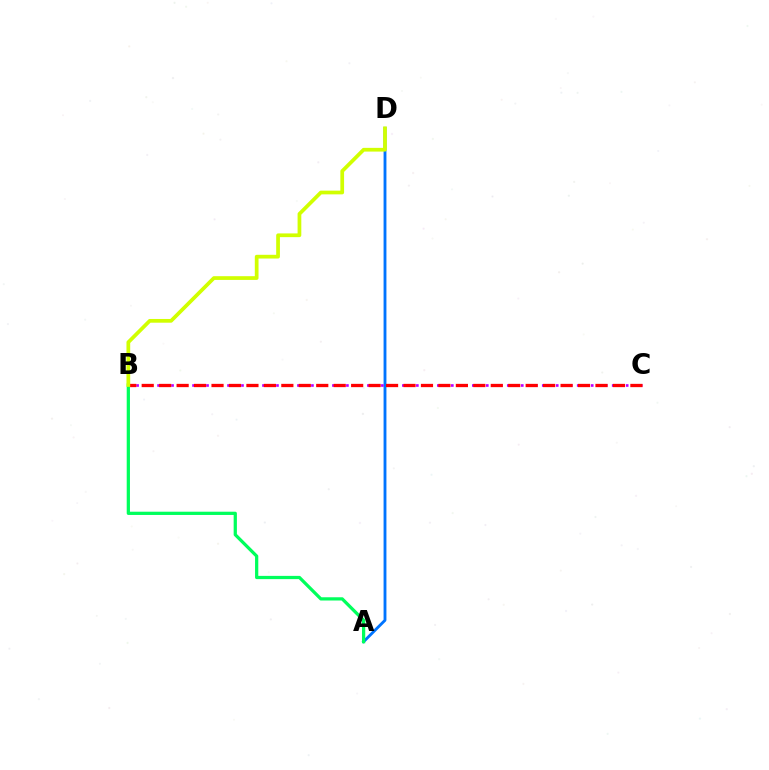{('A', 'D'): [{'color': '#0074ff', 'line_style': 'solid', 'thickness': 2.05}], ('B', 'C'): [{'color': '#b900ff', 'line_style': 'dotted', 'thickness': 1.9}, {'color': '#ff0000', 'line_style': 'dashed', 'thickness': 2.37}], ('A', 'B'): [{'color': '#00ff5c', 'line_style': 'solid', 'thickness': 2.34}], ('B', 'D'): [{'color': '#d1ff00', 'line_style': 'solid', 'thickness': 2.68}]}